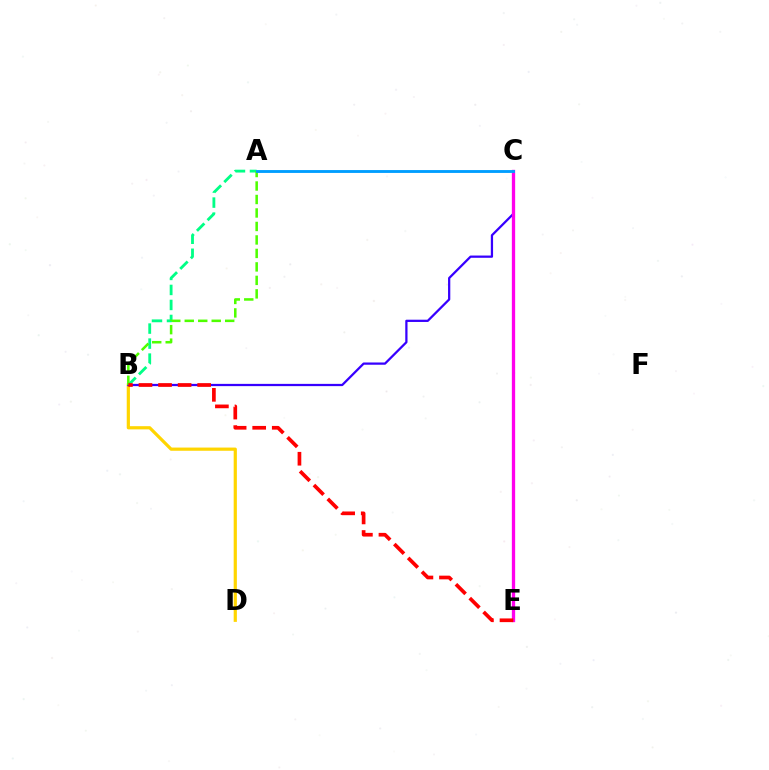{('A', 'B'): [{'color': '#00ff86', 'line_style': 'dashed', 'thickness': 2.04}, {'color': '#4fff00', 'line_style': 'dashed', 'thickness': 1.83}], ('B', 'D'): [{'color': '#ffd500', 'line_style': 'solid', 'thickness': 2.3}], ('B', 'C'): [{'color': '#3700ff', 'line_style': 'solid', 'thickness': 1.62}], ('C', 'E'): [{'color': '#ff00ed', 'line_style': 'solid', 'thickness': 2.38}], ('B', 'E'): [{'color': '#ff0000', 'line_style': 'dashed', 'thickness': 2.66}], ('A', 'C'): [{'color': '#009eff', 'line_style': 'solid', 'thickness': 2.06}]}